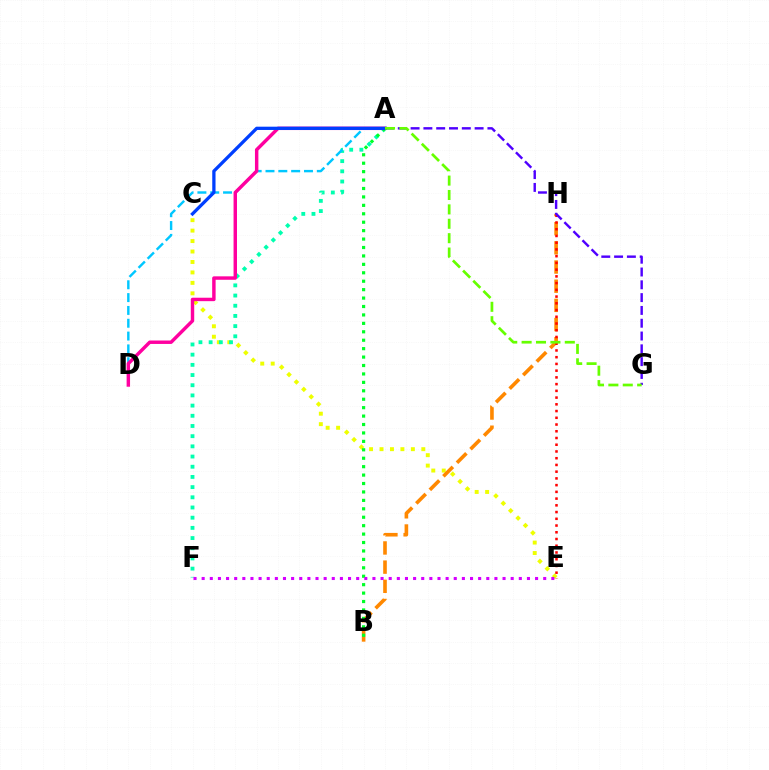{('C', 'E'): [{'color': '#eeff00', 'line_style': 'dotted', 'thickness': 2.84}], ('B', 'H'): [{'color': '#ff8800', 'line_style': 'dashed', 'thickness': 2.6}], ('E', 'H'): [{'color': '#ff0000', 'line_style': 'dotted', 'thickness': 1.83}], ('A', 'F'): [{'color': '#00ffaf', 'line_style': 'dotted', 'thickness': 2.77}], ('A', 'D'): [{'color': '#00c7ff', 'line_style': 'dashed', 'thickness': 1.74}, {'color': '#ff00a0', 'line_style': 'solid', 'thickness': 2.48}], ('A', 'B'): [{'color': '#00ff27', 'line_style': 'dotted', 'thickness': 2.29}], ('E', 'F'): [{'color': '#d600ff', 'line_style': 'dotted', 'thickness': 2.21}], ('A', 'G'): [{'color': '#4f00ff', 'line_style': 'dashed', 'thickness': 1.74}, {'color': '#66ff00', 'line_style': 'dashed', 'thickness': 1.96}], ('A', 'C'): [{'color': '#003fff', 'line_style': 'solid', 'thickness': 2.36}]}